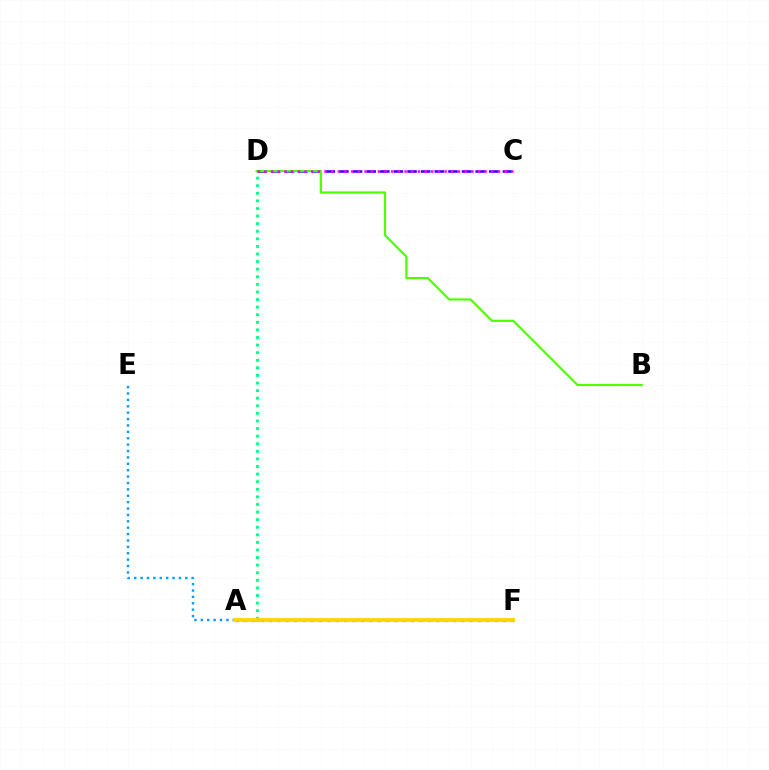{('C', 'D'): [{'color': '#3700ff', 'line_style': 'dashed', 'thickness': 1.85}, {'color': '#ff00ed', 'line_style': 'dotted', 'thickness': 1.81}], ('B', 'D'): [{'color': '#4fff00', 'line_style': 'solid', 'thickness': 1.58}], ('A', 'D'): [{'color': '#00ff86', 'line_style': 'dotted', 'thickness': 2.06}], ('A', 'E'): [{'color': '#009eff', 'line_style': 'dotted', 'thickness': 1.74}], ('A', 'F'): [{'color': '#ff0000', 'line_style': 'dotted', 'thickness': 2.27}, {'color': '#ffd500', 'line_style': 'solid', 'thickness': 2.74}]}